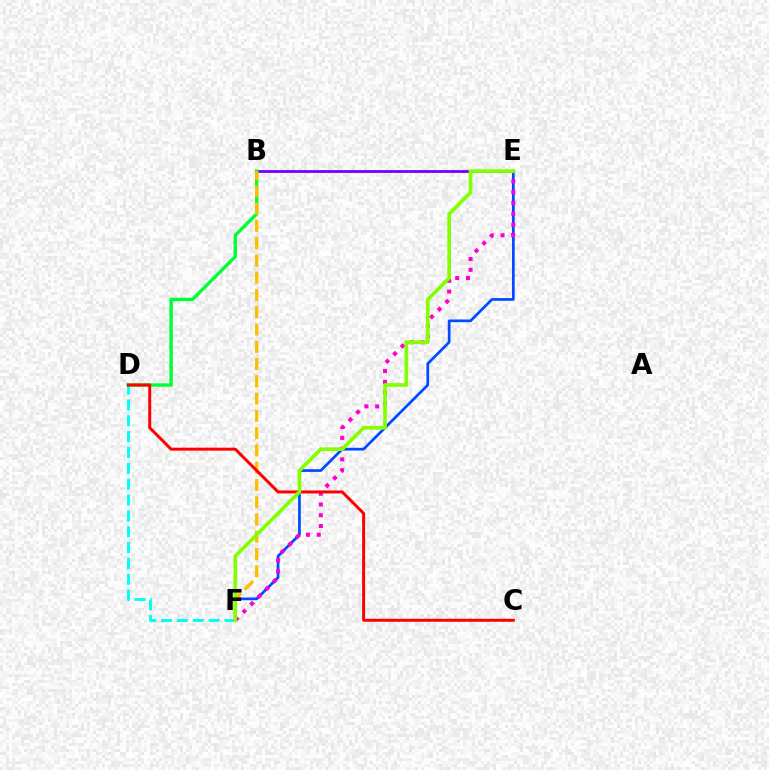{('B', 'E'): [{'color': '#7200ff', 'line_style': 'solid', 'thickness': 2.0}], ('D', 'F'): [{'color': '#00fff6', 'line_style': 'dashed', 'thickness': 2.15}], ('B', 'D'): [{'color': '#00ff39', 'line_style': 'solid', 'thickness': 2.45}], ('E', 'F'): [{'color': '#004bff', 'line_style': 'solid', 'thickness': 1.96}, {'color': '#ff00cf', 'line_style': 'dotted', 'thickness': 2.93}, {'color': '#84ff00', 'line_style': 'solid', 'thickness': 2.64}], ('B', 'F'): [{'color': '#ffbd00', 'line_style': 'dashed', 'thickness': 2.35}], ('C', 'D'): [{'color': '#ff0000', 'line_style': 'solid', 'thickness': 2.14}]}